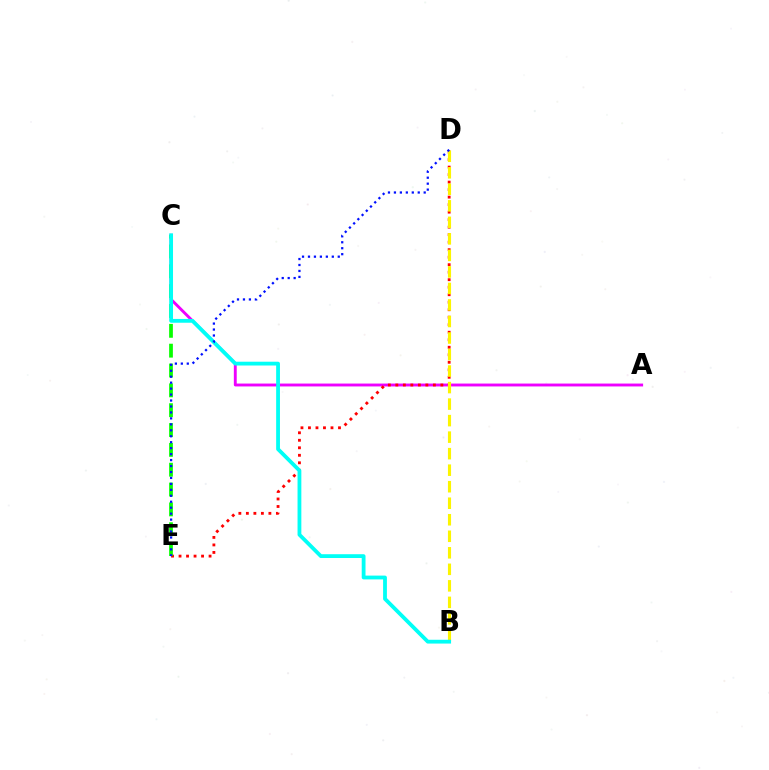{('A', 'C'): [{'color': '#ee00ff', 'line_style': 'solid', 'thickness': 2.08}], ('D', 'E'): [{'color': '#ff0000', 'line_style': 'dotted', 'thickness': 2.04}, {'color': '#0010ff', 'line_style': 'dotted', 'thickness': 1.62}], ('C', 'E'): [{'color': '#08ff00', 'line_style': 'dashed', 'thickness': 2.7}], ('B', 'D'): [{'color': '#fcf500', 'line_style': 'dashed', 'thickness': 2.24}], ('B', 'C'): [{'color': '#00fff6', 'line_style': 'solid', 'thickness': 2.74}]}